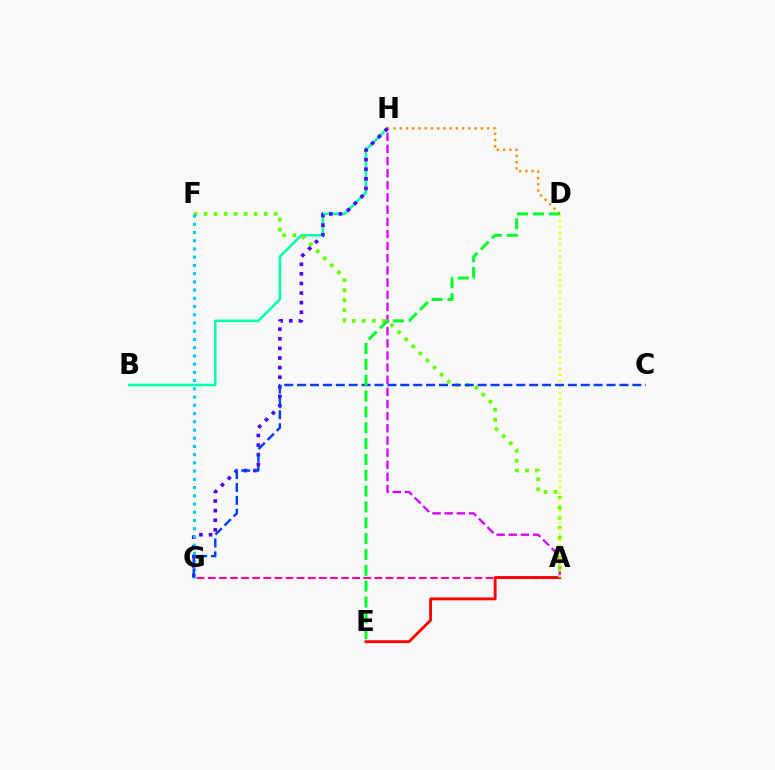{('A', 'G'): [{'color': '#ff00a0', 'line_style': 'dashed', 'thickness': 1.51}], ('A', 'E'): [{'color': '#ff0000', 'line_style': 'solid', 'thickness': 2.06}], ('B', 'H'): [{'color': '#00ffaf', 'line_style': 'solid', 'thickness': 1.85}], ('A', 'F'): [{'color': '#66ff00', 'line_style': 'dotted', 'thickness': 2.72}], ('A', 'H'): [{'color': '#d600ff', 'line_style': 'dashed', 'thickness': 1.65}], ('D', 'H'): [{'color': '#ff8800', 'line_style': 'dotted', 'thickness': 1.69}], ('G', 'H'): [{'color': '#4f00ff', 'line_style': 'dotted', 'thickness': 2.61}], ('A', 'D'): [{'color': '#eeff00', 'line_style': 'dotted', 'thickness': 1.61}], ('F', 'G'): [{'color': '#00c7ff', 'line_style': 'dotted', 'thickness': 2.24}], ('C', 'G'): [{'color': '#003fff', 'line_style': 'dashed', 'thickness': 1.75}], ('D', 'E'): [{'color': '#00ff27', 'line_style': 'dashed', 'thickness': 2.15}]}